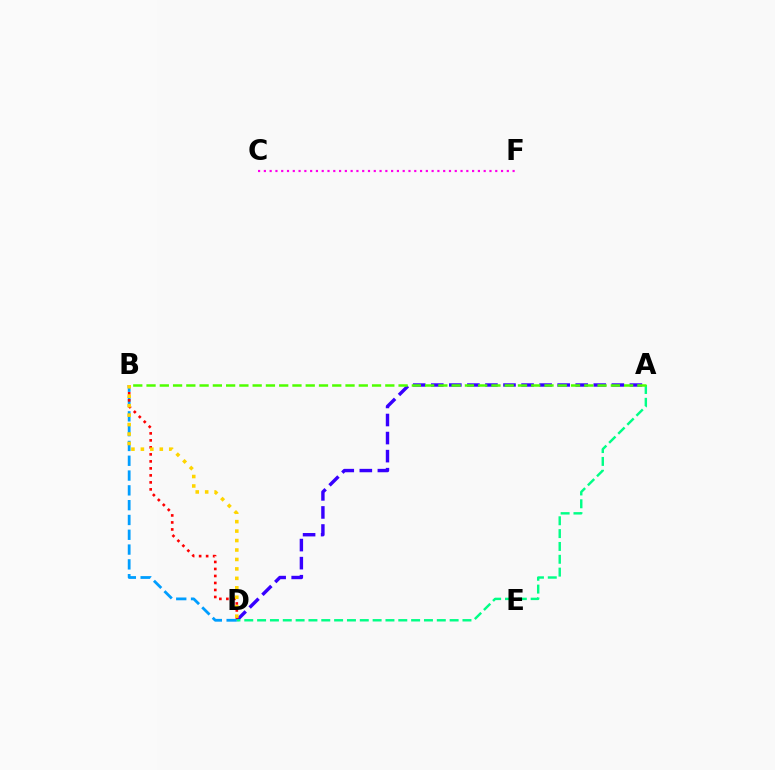{('A', 'D'): [{'color': '#3700ff', 'line_style': 'dashed', 'thickness': 2.45}, {'color': '#00ff86', 'line_style': 'dashed', 'thickness': 1.74}], ('B', 'D'): [{'color': '#009eff', 'line_style': 'dashed', 'thickness': 2.01}, {'color': '#ff0000', 'line_style': 'dotted', 'thickness': 1.9}, {'color': '#ffd500', 'line_style': 'dotted', 'thickness': 2.57}], ('A', 'B'): [{'color': '#4fff00', 'line_style': 'dashed', 'thickness': 1.8}], ('C', 'F'): [{'color': '#ff00ed', 'line_style': 'dotted', 'thickness': 1.57}]}